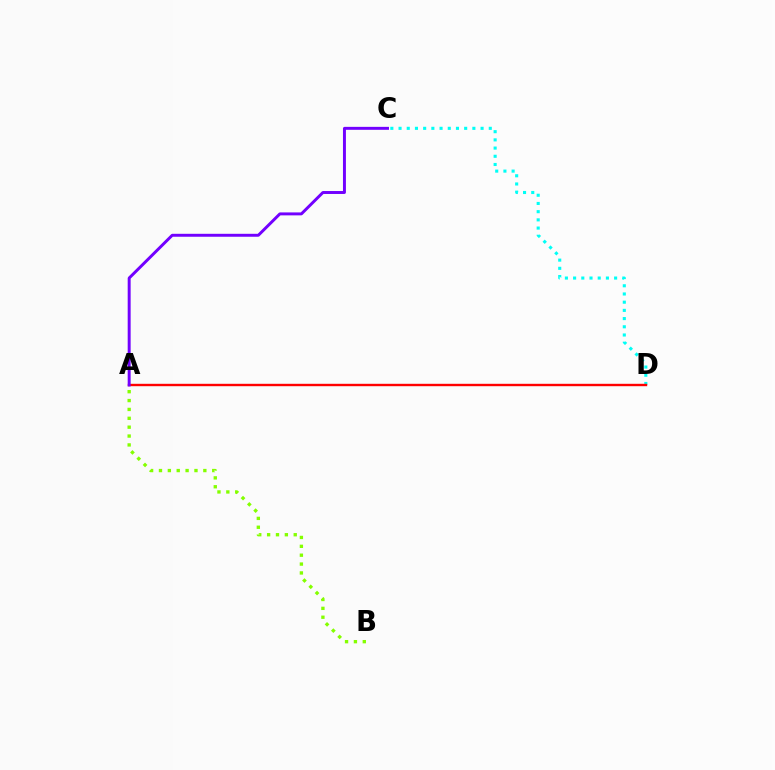{('C', 'D'): [{'color': '#00fff6', 'line_style': 'dotted', 'thickness': 2.23}], ('A', 'D'): [{'color': '#ff0000', 'line_style': 'solid', 'thickness': 1.72}], ('A', 'C'): [{'color': '#7200ff', 'line_style': 'solid', 'thickness': 2.12}], ('A', 'B'): [{'color': '#84ff00', 'line_style': 'dotted', 'thickness': 2.41}]}